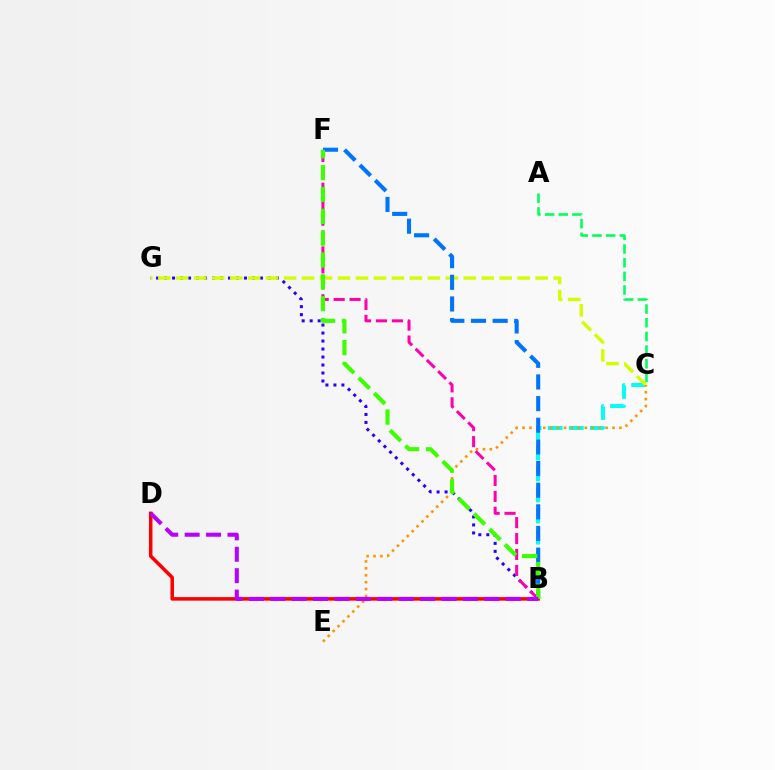{('B', 'G'): [{'color': '#2500ff', 'line_style': 'dotted', 'thickness': 2.17}], ('B', 'C'): [{'color': '#00fff6', 'line_style': 'dashed', 'thickness': 2.86}], ('A', 'C'): [{'color': '#00ff5c', 'line_style': 'dashed', 'thickness': 1.86}], ('C', 'G'): [{'color': '#d1ff00', 'line_style': 'dashed', 'thickness': 2.44}], ('C', 'E'): [{'color': '#ff9400', 'line_style': 'dotted', 'thickness': 1.88}], ('B', 'F'): [{'color': '#0074ff', 'line_style': 'dashed', 'thickness': 2.94}, {'color': '#ff00ac', 'line_style': 'dashed', 'thickness': 2.16}, {'color': '#3dff00', 'line_style': 'dashed', 'thickness': 2.97}], ('B', 'D'): [{'color': '#ff0000', 'line_style': 'solid', 'thickness': 2.54}, {'color': '#b900ff', 'line_style': 'dashed', 'thickness': 2.91}]}